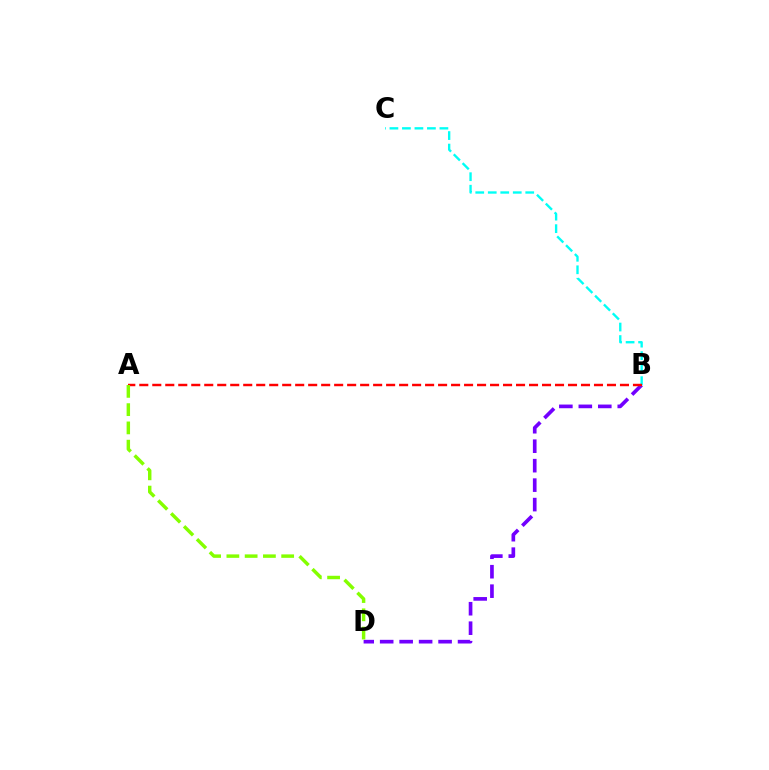{('B', 'C'): [{'color': '#00fff6', 'line_style': 'dashed', 'thickness': 1.7}], ('B', 'D'): [{'color': '#7200ff', 'line_style': 'dashed', 'thickness': 2.64}], ('A', 'B'): [{'color': '#ff0000', 'line_style': 'dashed', 'thickness': 1.76}], ('A', 'D'): [{'color': '#84ff00', 'line_style': 'dashed', 'thickness': 2.48}]}